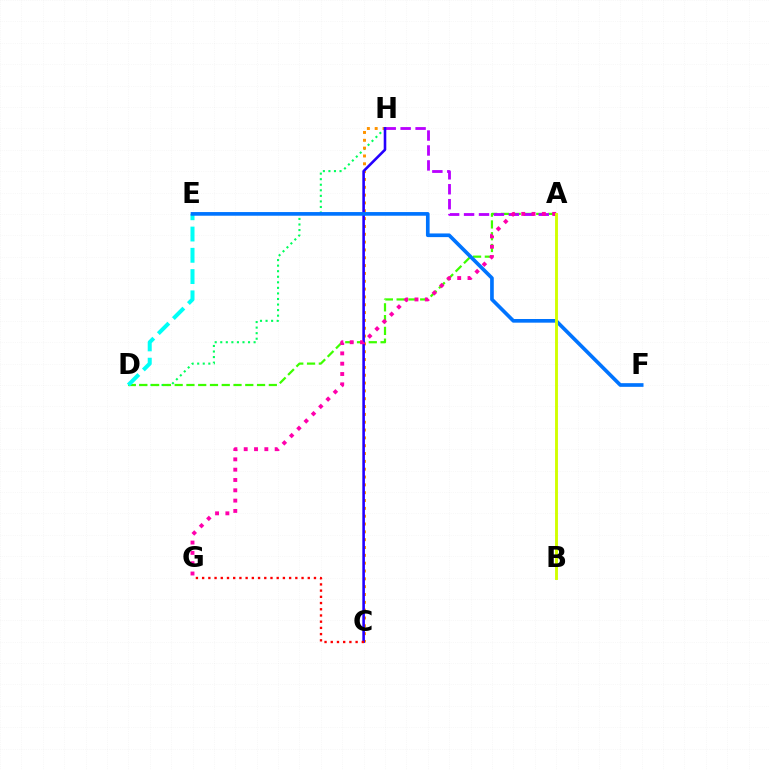{('D', 'H'): [{'color': '#00ff5c', 'line_style': 'dotted', 'thickness': 1.51}], ('A', 'D'): [{'color': '#3dff00', 'line_style': 'dashed', 'thickness': 1.6}], ('C', 'H'): [{'color': '#ff9400', 'line_style': 'dotted', 'thickness': 2.13}, {'color': '#2500ff', 'line_style': 'solid', 'thickness': 1.87}], ('A', 'H'): [{'color': '#b900ff', 'line_style': 'dashed', 'thickness': 2.03}], ('C', 'G'): [{'color': '#ff0000', 'line_style': 'dotted', 'thickness': 1.69}], ('D', 'E'): [{'color': '#00fff6', 'line_style': 'dashed', 'thickness': 2.89}], ('E', 'F'): [{'color': '#0074ff', 'line_style': 'solid', 'thickness': 2.64}], ('A', 'G'): [{'color': '#ff00ac', 'line_style': 'dotted', 'thickness': 2.8}], ('A', 'B'): [{'color': '#d1ff00', 'line_style': 'solid', 'thickness': 2.08}]}